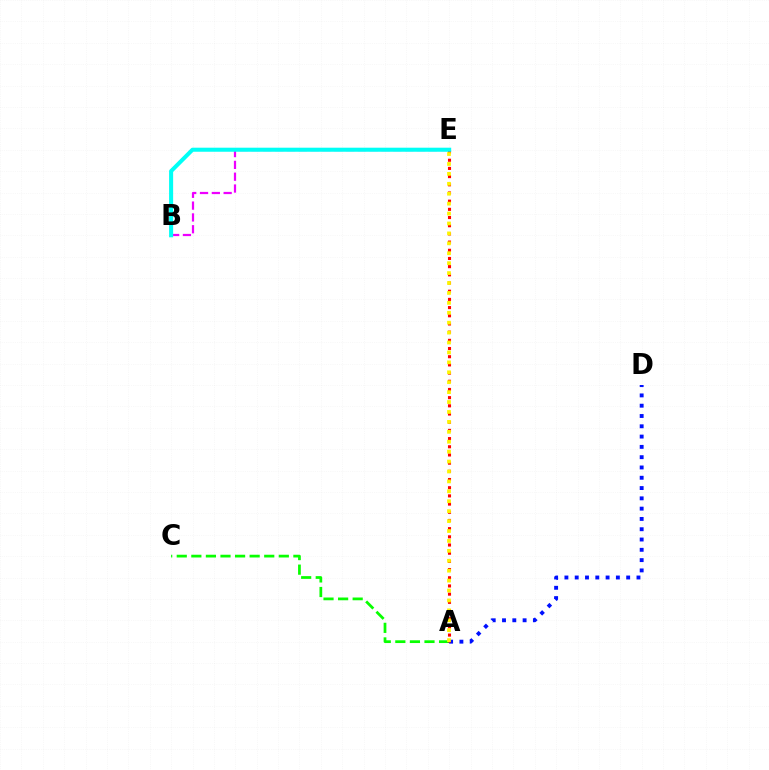{('A', 'C'): [{'color': '#08ff00', 'line_style': 'dashed', 'thickness': 1.98}], ('B', 'E'): [{'color': '#ee00ff', 'line_style': 'dashed', 'thickness': 1.61}, {'color': '#00fff6', 'line_style': 'solid', 'thickness': 2.91}], ('A', 'D'): [{'color': '#0010ff', 'line_style': 'dotted', 'thickness': 2.8}], ('A', 'E'): [{'color': '#ff0000', 'line_style': 'dotted', 'thickness': 2.22}, {'color': '#fcf500', 'line_style': 'dotted', 'thickness': 2.7}]}